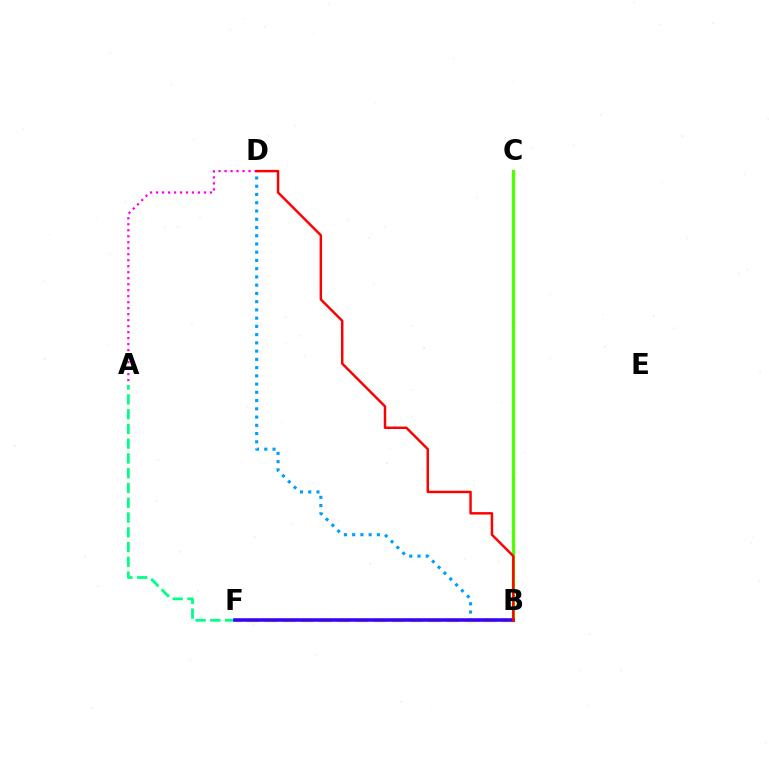{('B', 'D'): [{'color': '#009eff', 'line_style': 'dotted', 'thickness': 2.24}, {'color': '#ff0000', 'line_style': 'solid', 'thickness': 1.77}], ('B', 'C'): [{'color': '#4fff00', 'line_style': 'solid', 'thickness': 2.38}], ('A', 'D'): [{'color': '#ff00ed', 'line_style': 'dotted', 'thickness': 1.63}], ('B', 'F'): [{'color': '#ffd500', 'line_style': 'dashed', 'thickness': 2.47}, {'color': '#3700ff', 'line_style': 'solid', 'thickness': 2.54}], ('A', 'F'): [{'color': '#00ff86', 'line_style': 'dashed', 'thickness': 2.01}]}